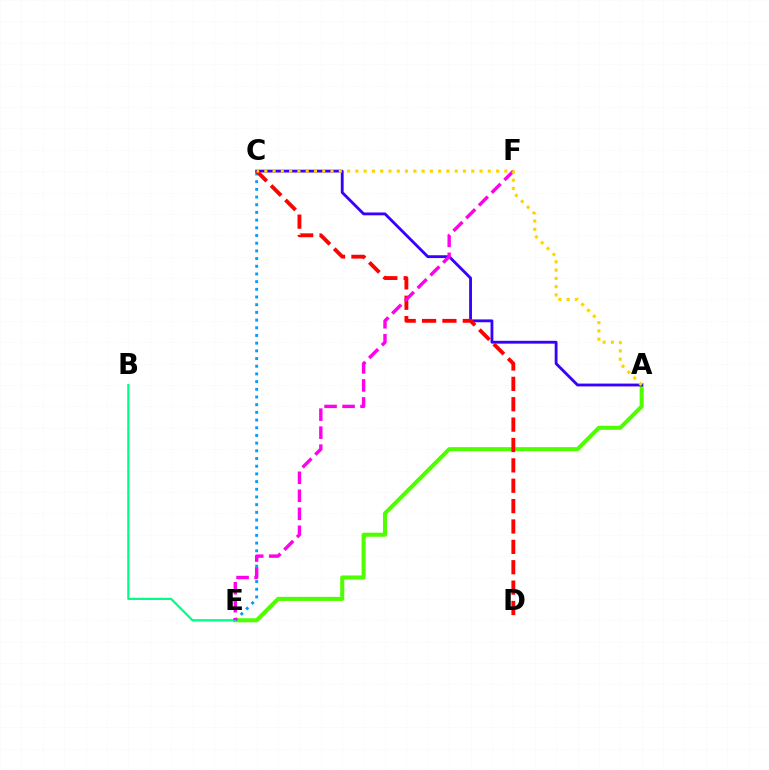{('A', 'E'): [{'color': '#4fff00', 'line_style': 'solid', 'thickness': 2.93}], ('C', 'E'): [{'color': '#009eff', 'line_style': 'dotted', 'thickness': 2.09}], ('B', 'E'): [{'color': '#00ff86', 'line_style': 'solid', 'thickness': 1.61}], ('A', 'C'): [{'color': '#3700ff', 'line_style': 'solid', 'thickness': 2.04}, {'color': '#ffd500', 'line_style': 'dotted', 'thickness': 2.25}], ('C', 'D'): [{'color': '#ff0000', 'line_style': 'dashed', 'thickness': 2.77}], ('E', 'F'): [{'color': '#ff00ed', 'line_style': 'dashed', 'thickness': 2.45}]}